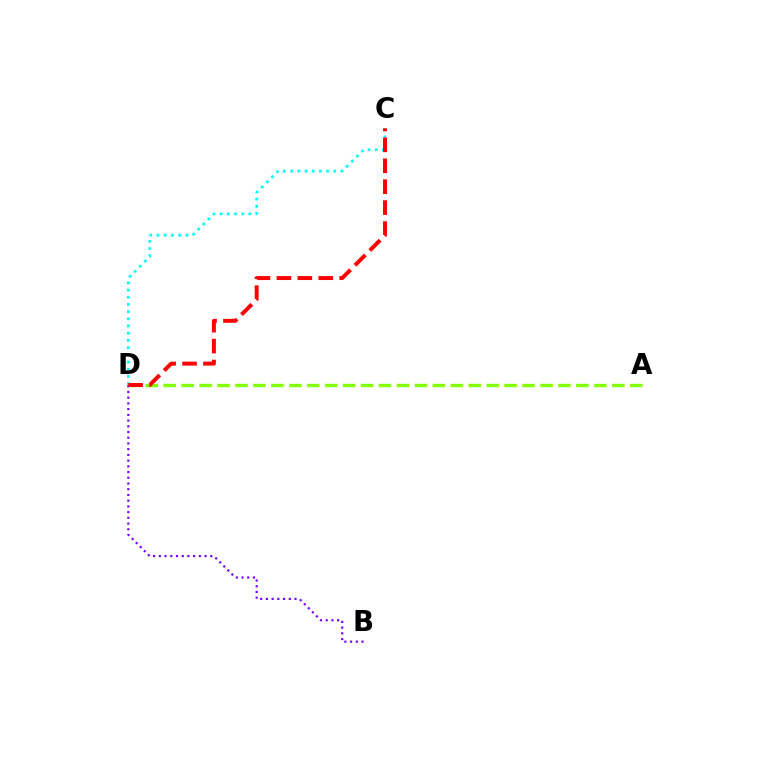{('C', 'D'): [{'color': '#00fff6', 'line_style': 'dotted', 'thickness': 1.95}, {'color': '#ff0000', 'line_style': 'dashed', 'thickness': 2.84}], ('A', 'D'): [{'color': '#84ff00', 'line_style': 'dashed', 'thickness': 2.44}], ('B', 'D'): [{'color': '#7200ff', 'line_style': 'dotted', 'thickness': 1.55}]}